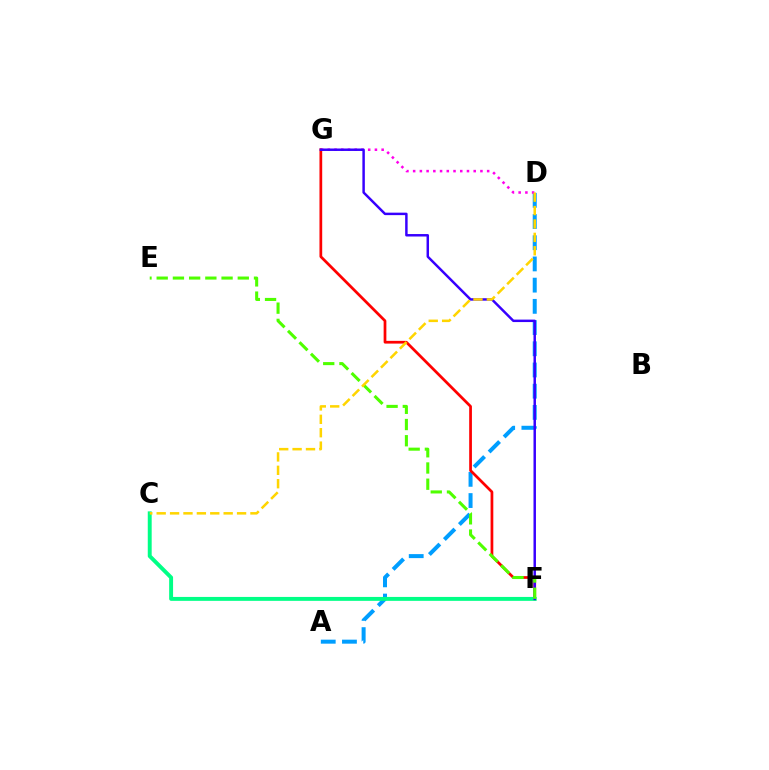{('A', 'D'): [{'color': '#009eff', 'line_style': 'dashed', 'thickness': 2.88}], ('F', 'G'): [{'color': '#ff0000', 'line_style': 'solid', 'thickness': 1.97}, {'color': '#3700ff', 'line_style': 'solid', 'thickness': 1.78}], ('D', 'G'): [{'color': '#ff00ed', 'line_style': 'dotted', 'thickness': 1.83}], ('C', 'F'): [{'color': '#00ff86', 'line_style': 'solid', 'thickness': 2.82}], ('E', 'F'): [{'color': '#4fff00', 'line_style': 'dashed', 'thickness': 2.2}], ('C', 'D'): [{'color': '#ffd500', 'line_style': 'dashed', 'thickness': 1.82}]}